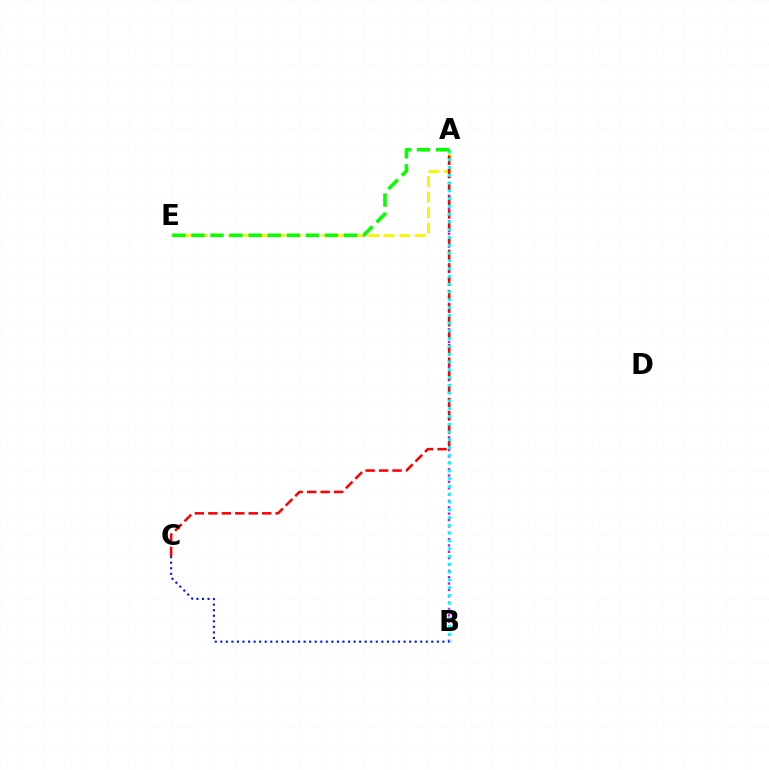{('A', 'B'): [{'color': '#ee00ff', 'line_style': 'dotted', 'thickness': 1.73}, {'color': '#00fff6', 'line_style': 'dotted', 'thickness': 2.11}], ('A', 'E'): [{'color': '#fcf500', 'line_style': 'dashed', 'thickness': 2.11}, {'color': '#08ff00', 'line_style': 'dashed', 'thickness': 2.59}], ('A', 'C'): [{'color': '#ff0000', 'line_style': 'dashed', 'thickness': 1.83}], ('B', 'C'): [{'color': '#0010ff', 'line_style': 'dotted', 'thickness': 1.51}]}